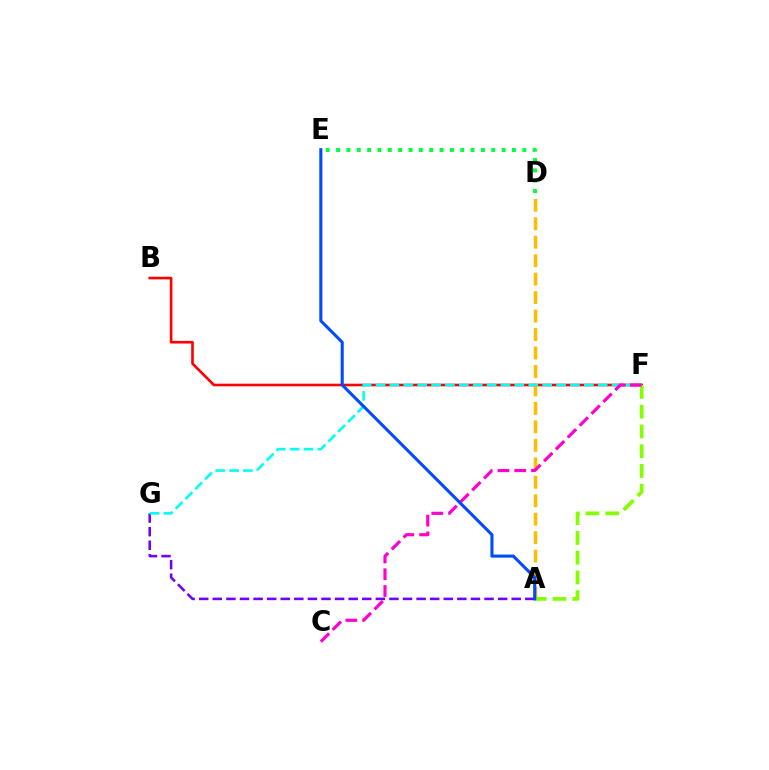{('B', 'F'): [{'color': '#ff0000', 'line_style': 'solid', 'thickness': 1.9}], ('A', 'D'): [{'color': '#ffbd00', 'line_style': 'dashed', 'thickness': 2.51}], ('A', 'G'): [{'color': '#7200ff', 'line_style': 'dashed', 'thickness': 1.85}], ('F', 'G'): [{'color': '#00fff6', 'line_style': 'dashed', 'thickness': 1.89}], ('D', 'E'): [{'color': '#00ff39', 'line_style': 'dotted', 'thickness': 2.81}], ('A', 'F'): [{'color': '#84ff00', 'line_style': 'dashed', 'thickness': 2.68}], ('C', 'F'): [{'color': '#ff00cf', 'line_style': 'dashed', 'thickness': 2.28}], ('A', 'E'): [{'color': '#004bff', 'line_style': 'solid', 'thickness': 2.2}]}